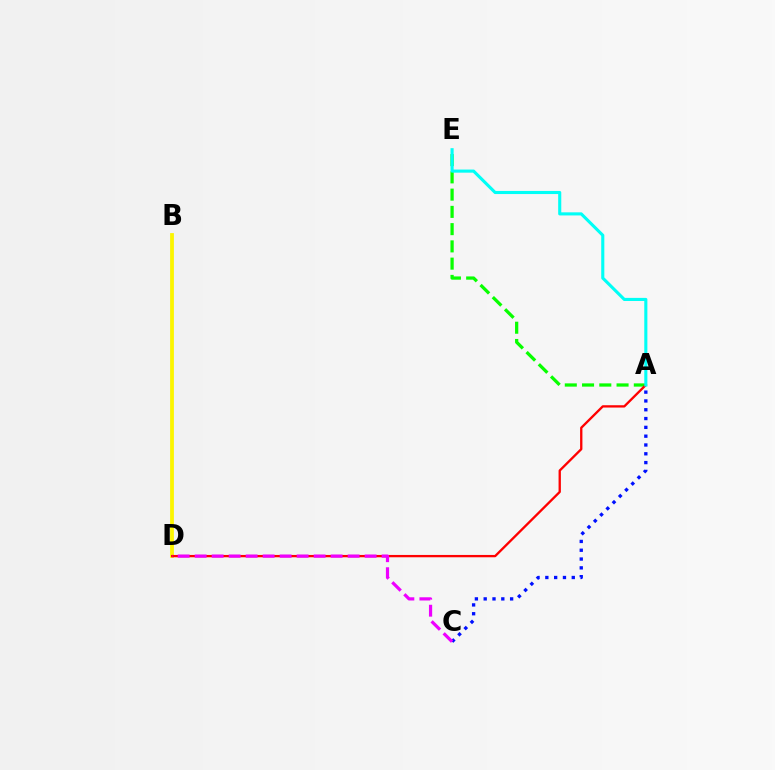{('A', 'E'): [{'color': '#08ff00', 'line_style': 'dashed', 'thickness': 2.34}, {'color': '#00fff6', 'line_style': 'solid', 'thickness': 2.23}], ('A', 'C'): [{'color': '#0010ff', 'line_style': 'dotted', 'thickness': 2.39}], ('B', 'D'): [{'color': '#fcf500', 'line_style': 'solid', 'thickness': 2.72}], ('A', 'D'): [{'color': '#ff0000', 'line_style': 'solid', 'thickness': 1.67}], ('C', 'D'): [{'color': '#ee00ff', 'line_style': 'dashed', 'thickness': 2.31}]}